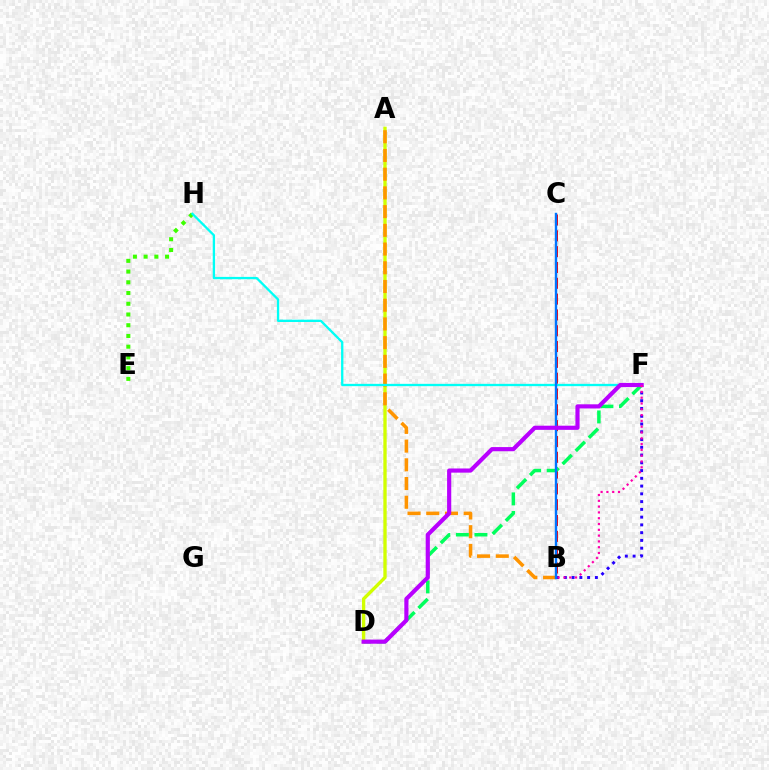{('B', 'C'): [{'color': '#ff0000', 'line_style': 'dashed', 'thickness': 2.15}, {'color': '#0074ff', 'line_style': 'solid', 'thickness': 1.73}], ('A', 'D'): [{'color': '#d1ff00', 'line_style': 'solid', 'thickness': 2.4}], ('A', 'B'): [{'color': '#ff9400', 'line_style': 'dashed', 'thickness': 2.54}], ('D', 'F'): [{'color': '#00ff5c', 'line_style': 'dashed', 'thickness': 2.52}, {'color': '#b900ff', 'line_style': 'solid', 'thickness': 2.99}], ('E', 'H'): [{'color': '#3dff00', 'line_style': 'dotted', 'thickness': 2.92}], ('B', 'F'): [{'color': '#2500ff', 'line_style': 'dotted', 'thickness': 2.11}, {'color': '#ff00ac', 'line_style': 'dotted', 'thickness': 1.58}], ('F', 'H'): [{'color': '#00fff6', 'line_style': 'solid', 'thickness': 1.67}]}